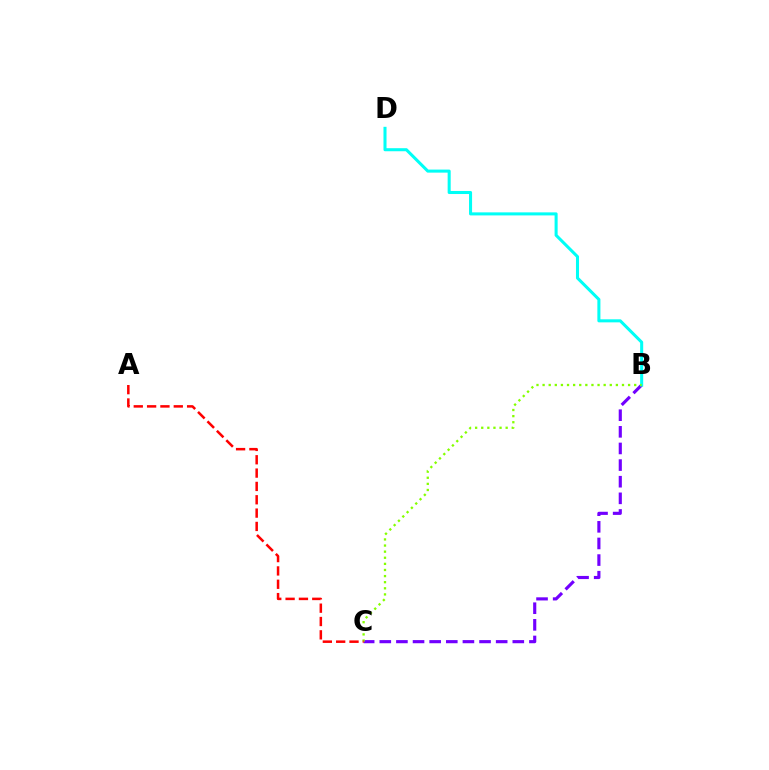{('B', 'C'): [{'color': '#7200ff', 'line_style': 'dashed', 'thickness': 2.26}, {'color': '#84ff00', 'line_style': 'dotted', 'thickness': 1.66}], ('B', 'D'): [{'color': '#00fff6', 'line_style': 'solid', 'thickness': 2.19}], ('A', 'C'): [{'color': '#ff0000', 'line_style': 'dashed', 'thickness': 1.81}]}